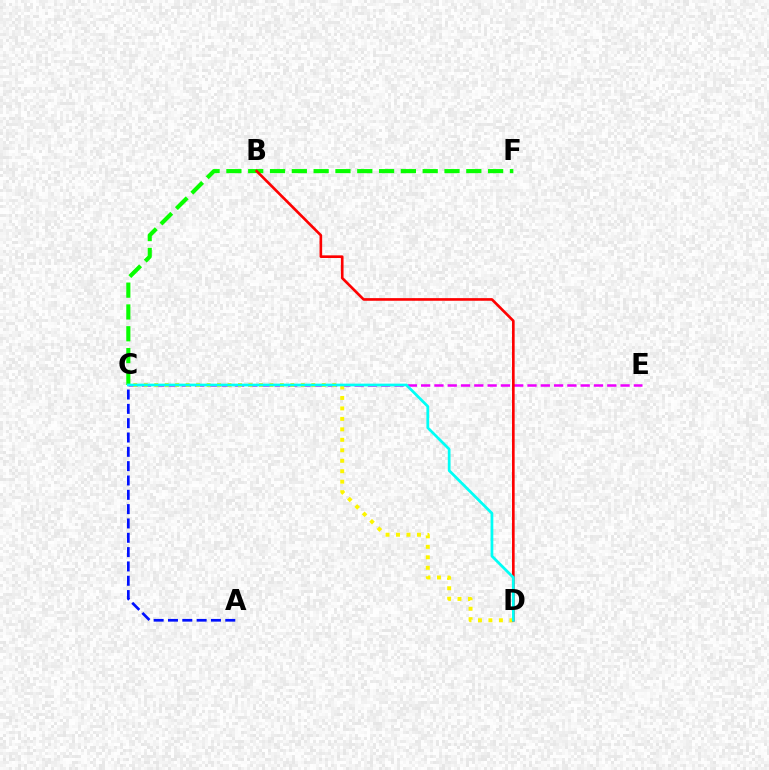{('C', 'F'): [{'color': '#08ff00', 'line_style': 'dashed', 'thickness': 2.96}], ('C', 'E'): [{'color': '#ee00ff', 'line_style': 'dashed', 'thickness': 1.81}], ('C', 'D'): [{'color': '#fcf500', 'line_style': 'dotted', 'thickness': 2.84}, {'color': '#00fff6', 'line_style': 'solid', 'thickness': 1.97}], ('A', 'C'): [{'color': '#0010ff', 'line_style': 'dashed', 'thickness': 1.95}], ('B', 'D'): [{'color': '#ff0000', 'line_style': 'solid', 'thickness': 1.9}]}